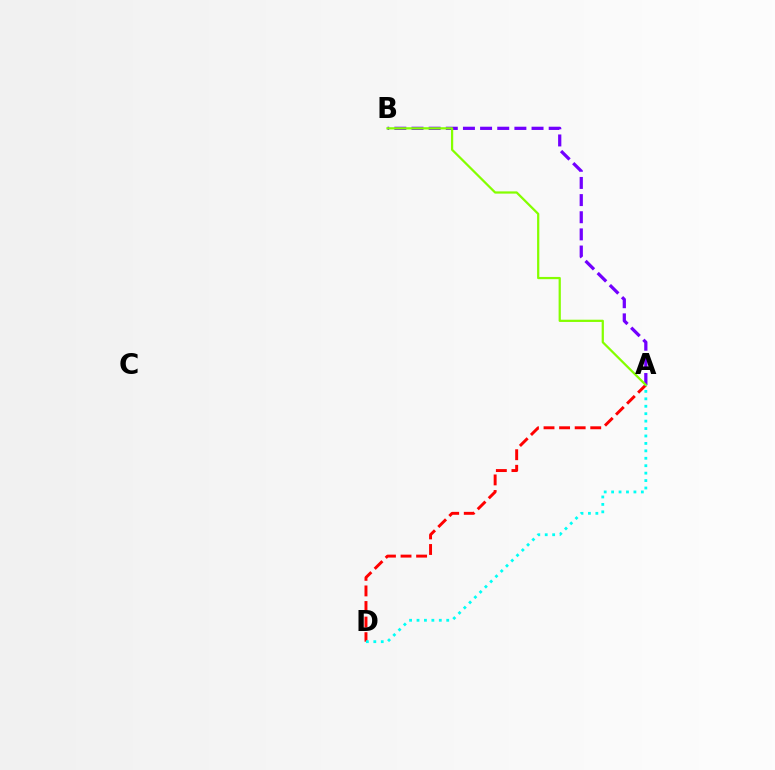{('A', 'B'): [{'color': '#7200ff', 'line_style': 'dashed', 'thickness': 2.33}, {'color': '#84ff00', 'line_style': 'solid', 'thickness': 1.61}], ('A', 'D'): [{'color': '#ff0000', 'line_style': 'dashed', 'thickness': 2.12}, {'color': '#00fff6', 'line_style': 'dotted', 'thickness': 2.02}]}